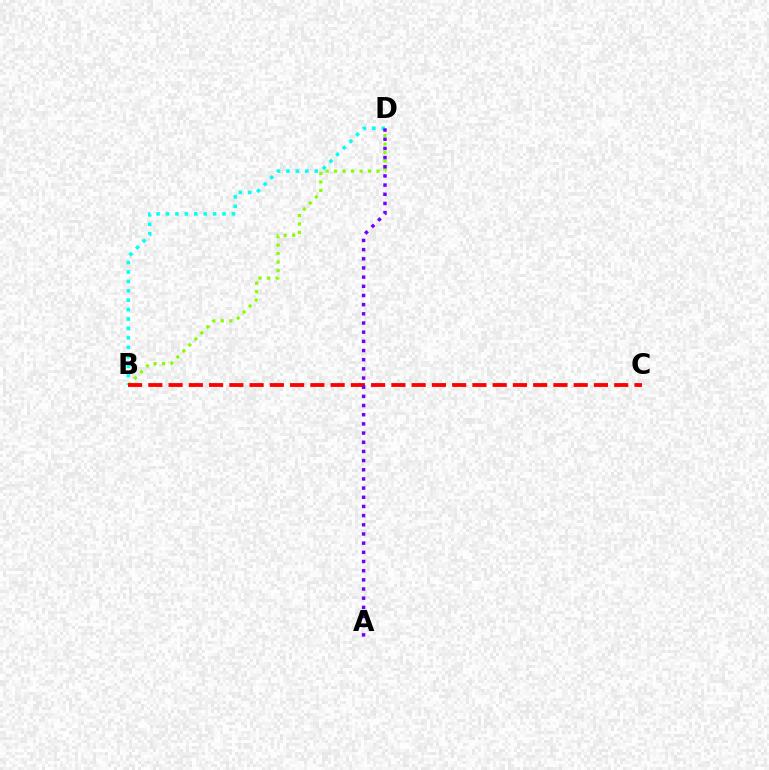{('B', 'D'): [{'color': '#84ff00', 'line_style': 'dotted', 'thickness': 2.31}, {'color': '#00fff6', 'line_style': 'dotted', 'thickness': 2.56}], ('B', 'C'): [{'color': '#ff0000', 'line_style': 'dashed', 'thickness': 2.75}], ('A', 'D'): [{'color': '#7200ff', 'line_style': 'dotted', 'thickness': 2.49}]}